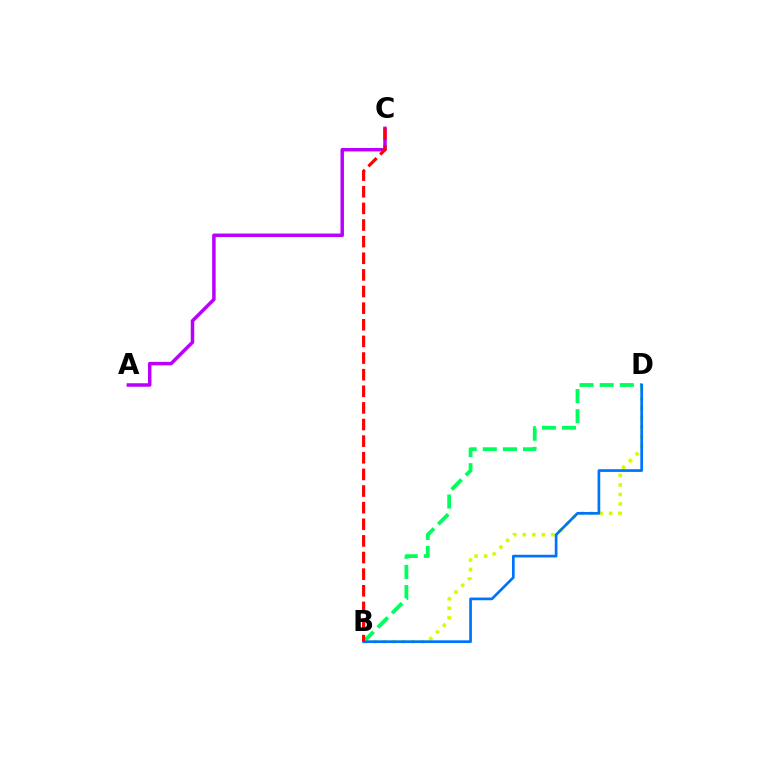{('B', 'D'): [{'color': '#00ff5c', 'line_style': 'dashed', 'thickness': 2.73}, {'color': '#d1ff00', 'line_style': 'dotted', 'thickness': 2.58}, {'color': '#0074ff', 'line_style': 'solid', 'thickness': 1.94}], ('A', 'C'): [{'color': '#b900ff', 'line_style': 'solid', 'thickness': 2.51}], ('B', 'C'): [{'color': '#ff0000', 'line_style': 'dashed', 'thickness': 2.26}]}